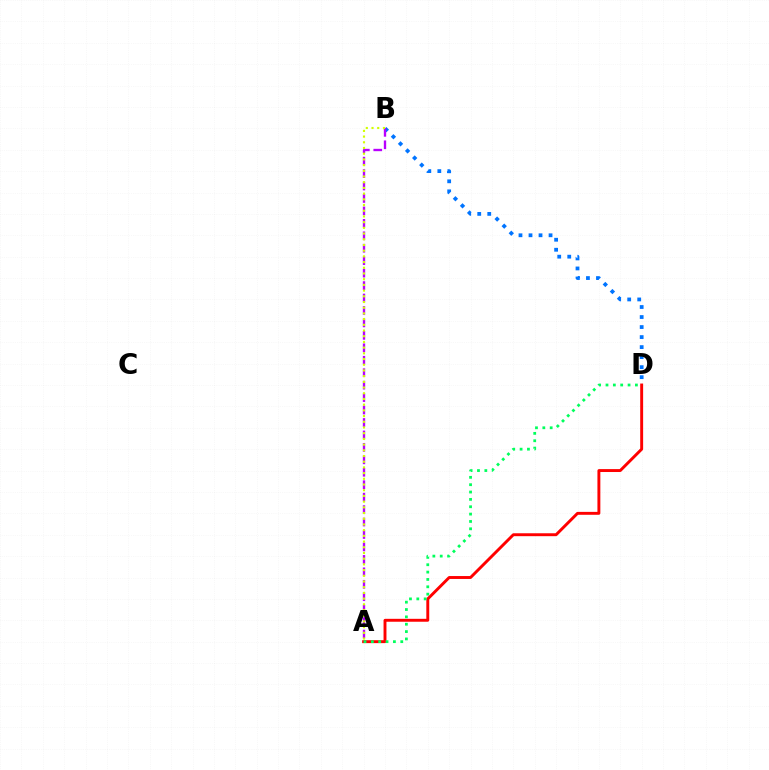{('B', 'D'): [{'color': '#0074ff', 'line_style': 'dotted', 'thickness': 2.72}], ('A', 'D'): [{'color': '#ff0000', 'line_style': 'solid', 'thickness': 2.1}, {'color': '#00ff5c', 'line_style': 'dotted', 'thickness': 2.0}], ('A', 'B'): [{'color': '#b900ff', 'line_style': 'dashed', 'thickness': 1.69}, {'color': '#d1ff00', 'line_style': 'dotted', 'thickness': 1.55}]}